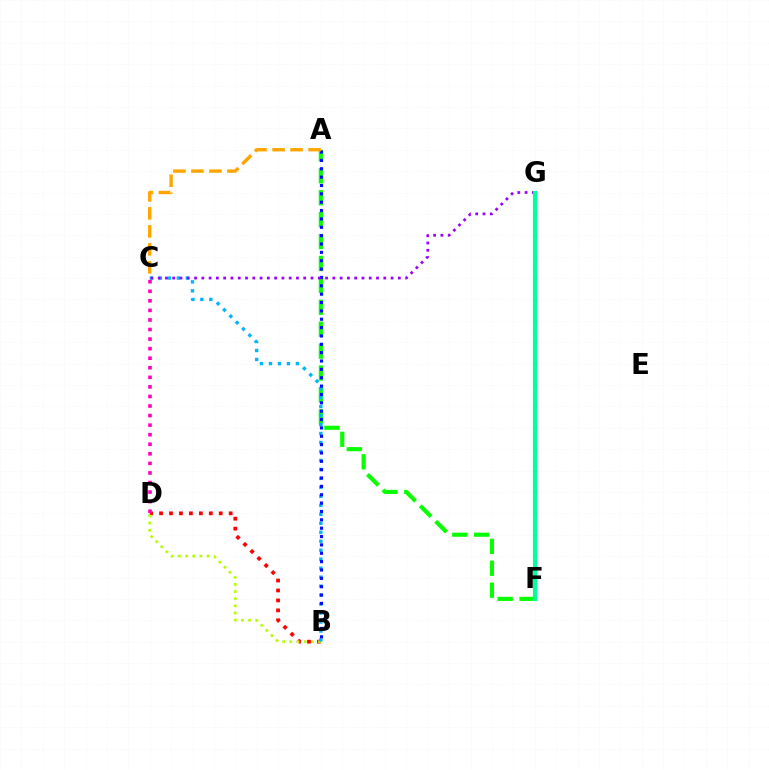{('B', 'D'): [{'color': '#ff0000', 'line_style': 'dotted', 'thickness': 2.7}, {'color': '#b3ff00', 'line_style': 'dotted', 'thickness': 1.95}], ('A', 'F'): [{'color': '#08ff00', 'line_style': 'dashed', 'thickness': 2.98}], ('B', 'C'): [{'color': '#00b5ff', 'line_style': 'dotted', 'thickness': 2.44}], ('A', 'B'): [{'color': '#0010ff', 'line_style': 'dotted', 'thickness': 2.27}], ('C', 'G'): [{'color': '#9b00ff', 'line_style': 'dotted', 'thickness': 1.98}], ('F', 'G'): [{'color': '#00ff9d', 'line_style': 'solid', 'thickness': 2.99}], ('C', 'D'): [{'color': '#ff00bd', 'line_style': 'dotted', 'thickness': 2.6}], ('A', 'C'): [{'color': '#ffa500', 'line_style': 'dashed', 'thickness': 2.44}]}